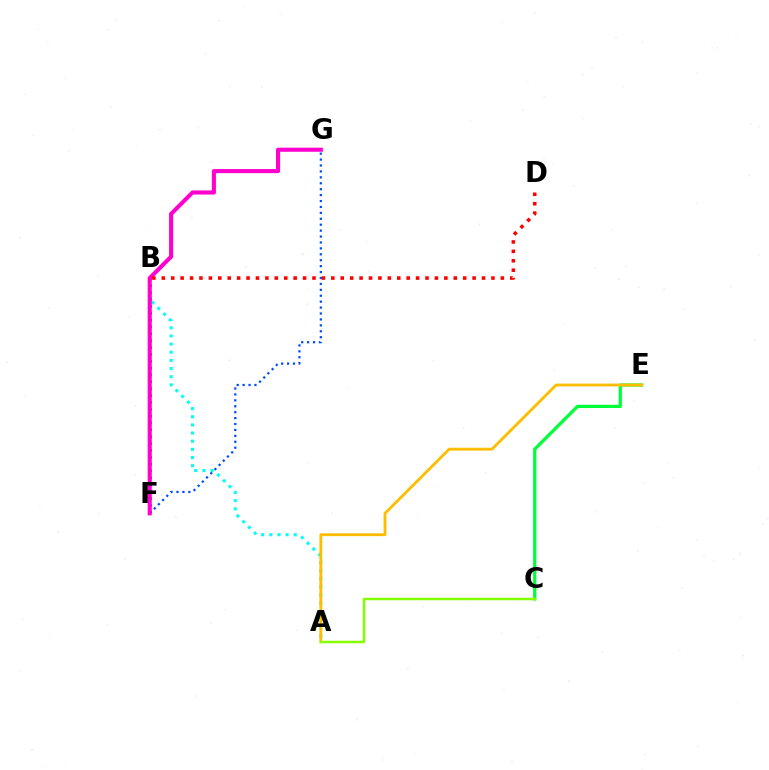{('C', 'E'): [{'color': '#00ff39', 'line_style': 'solid', 'thickness': 2.33}], ('B', 'F'): [{'color': '#7200ff', 'line_style': 'dotted', 'thickness': 1.86}], ('A', 'B'): [{'color': '#00fff6', 'line_style': 'dotted', 'thickness': 2.21}], ('F', 'G'): [{'color': '#004bff', 'line_style': 'dotted', 'thickness': 1.61}, {'color': '#ff00cf', 'line_style': 'solid', 'thickness': 2.94}], ('A', 'E'): [{'color': '#ffbd00', 'line_style': 'solid', 'thickness': 2.04}], ('B', 'D'): [{'color': '#ff0000', 'line_style': 'dotted', 'thickness': 2.56}], ('A', 'C'): [{'color': '#84ff00', 'line_style': 'solid', 'thickness': 1.8}]}